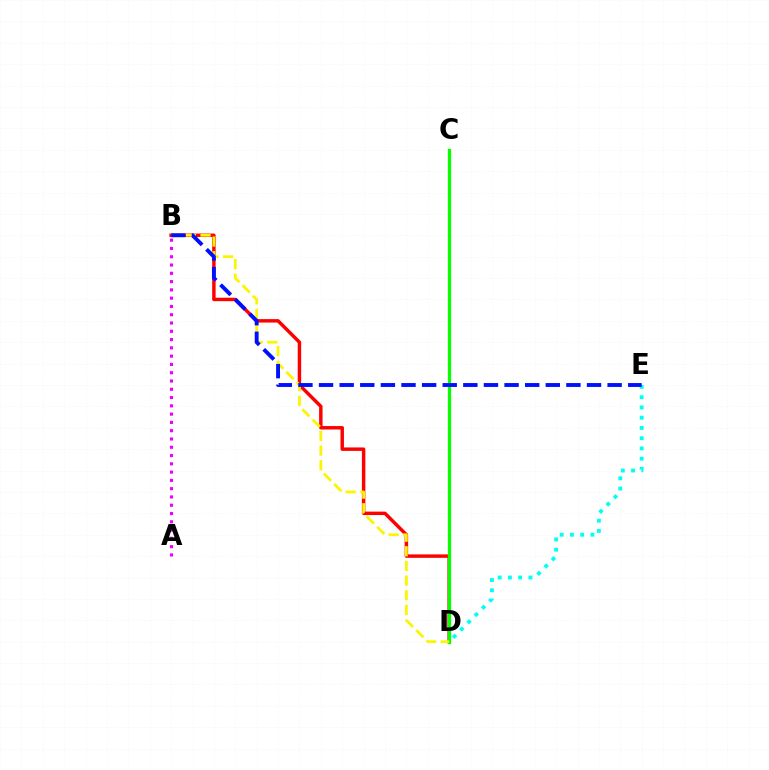{('B', 'D'): [{'color': '#ff0000', 'line_style': 'solid', 'thickness': 2.48}, {'color': '#fcf500', 'line_style': 'dashed', 'thickness': 1.99}], ('C', 'D'): [{'color': '#08ff00', 'line_style': 'solid', 'thickness': 2.37}], ('D', 'E'): [{'color': '#00fff6', 'line_style': 'dotted', 'thickness': 2.78}], ('B', 'E'): [{'color': '#0010ff', 'line_style': 'dashed', 'thickness': 2.8}], ('A', 'B'): [{'color': '#ee00ff', 'line_style': 'dotted', 'thickness': 2.25}]}